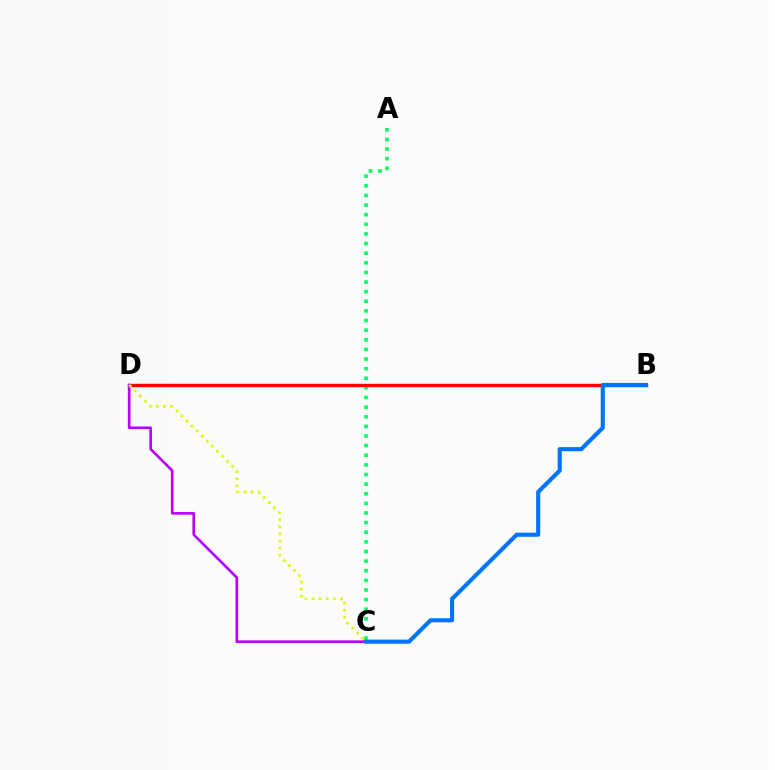{('A', 'C'): [{'color': '#00ff5c', 'line_style': 'dotted', 'thickness': 2.61}], ('B', 'D'): [{'color': '#ff0000', 'line_style': 'solid', 'thickness': 2.43}], ('C', 'D'): [{'color': '#b900ff', 'line_style': 'solid', 'thickness': 1.9}, {'color': '#d1ff00', 'line_style': 'dotted', 'thickness': 1.94}], ('B', 'C'): [{'color': '#0074ff', 'line_style': 'solid', 'thickness': 2.97}]}